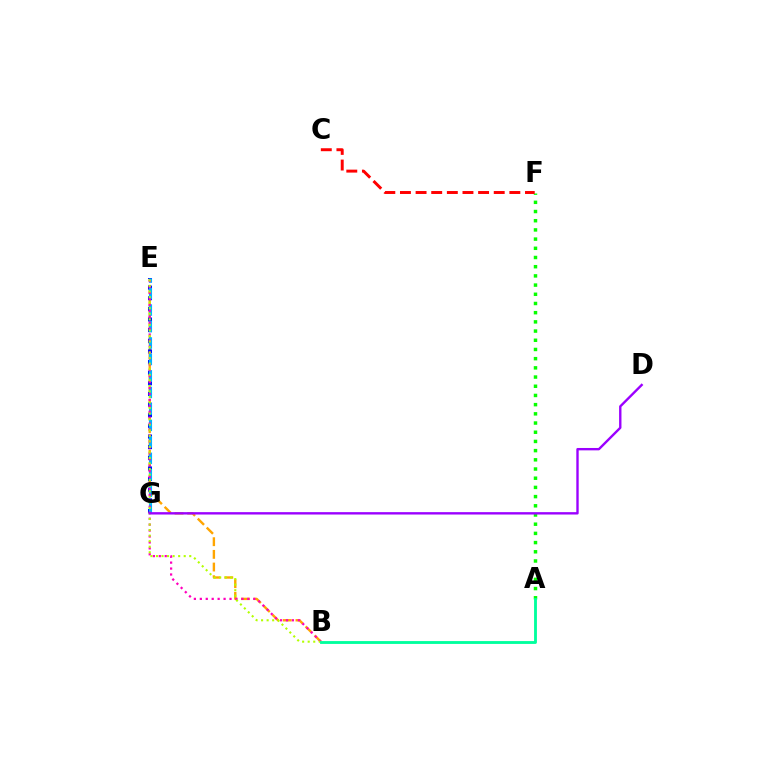{('B', 'E'): [{'color': '#ffa500', 'line_style': 'dashed', 'thickness': 1.72}, {'color': '#ff00bd', 'line_style': 'dotted', 'thickness': 1.61}, {'color': '#b3ff00', 'line_style': 'dotted', 'thickness': 1.51}], ('E', 'G'): [{'color': '#0010ff', 'line_style': 'dotted', 'thickness': 2.89}, {'color': '#00b5ff', 'line_style': 'dashed', 'thickness': 2.24}], ('A', 'F'): [{'color': '#08ff00', 'line_style': 'dotted', 'thickness': 2.5}], ('A', 'B'): [{'color': '#00ff9d', 'line_style': 'solid', 'thickness': 2.05}], ('D', 'G'): [{'color': '#9b00ff', 'line_style': 'solid', 'thickness': 1.71}], ('C', 'F'): [{'color': '#ff0000', 'line_style': 'dashed', 'thickness': 2.12}]}